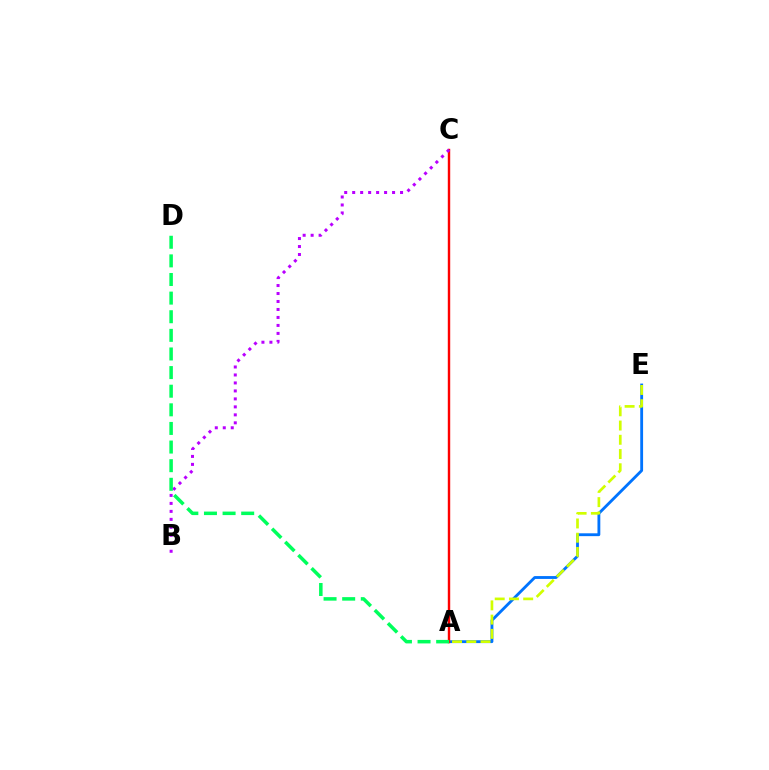{('A', 'E'): [{'color': '#0074ff', 'line_style': 'solid', 'thickness': 2.05}, {'color': '#d1ff00', 'line_style': 'dashed', 'thickness': 1.93}], ('A', 'C'): [{'color': '#ff0000', 'line_style': 'solid', 'thickness': 1.75}], ('B', 'C'): [{'color': '#b900ff', 'line_style': 'dotted', 'thickness': 2.17}], ('A', 'D'): [{'color': '#00ff5c', 'line_style': 'dashed', 'thickness': 2.53}]}